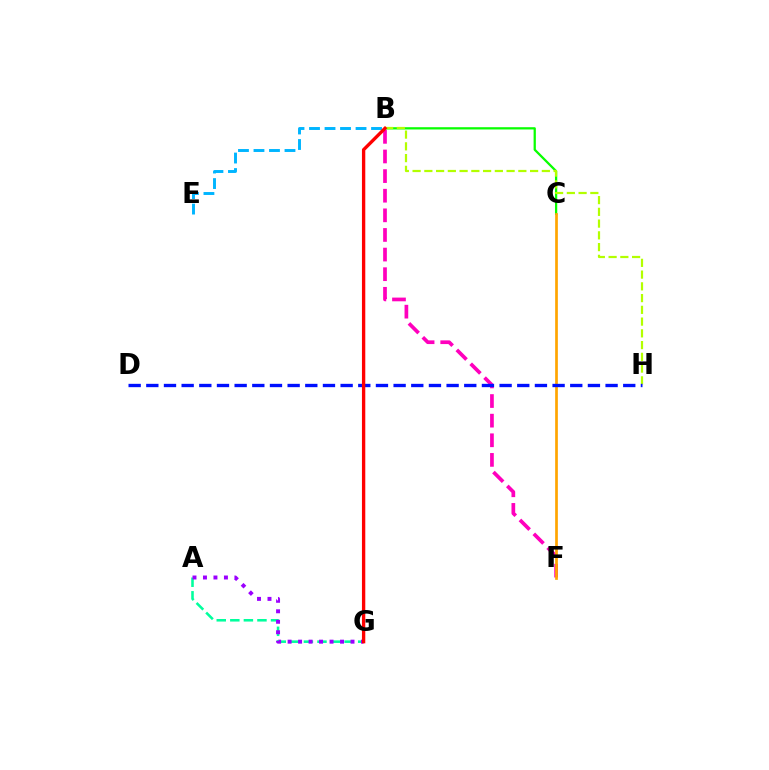{('A', 'G'): [{'color': '#00ff9d', 'line_style': 'dashed', 'thickness': 1.84}, {'color': '#9b00ff', 'line_style': 'dotted', 'thickness': 2.85}], ('B', 'F'): [{'color': '#ff00bd', 'line_style': 'dashed', 'thickness': 2.67}], ('B', 'C'): [{'color': '#08ff00', 'line_style': 'solid', 'thickness': 1.63}], ('B', 'E'): [{'color': '#00b5ff', 'line_style': 'dashed', 'thickness': 2.11}], ('C', 'F'): [{'color': '#ffa500', 'line_style': 'solid', 'thickness': 1.95}], ('B', 'H'): [{'color': '#b3ff00', 'line_style': 'dashed', 'thickness': 1.6}], ('D', 'H'): [{'color': '#0010ff', 'line_style': 'dashed', 'thickness': 2.4}], ('B', 'G'): [{'color': '#ff0000', 'line_style': 'solid', 'thickness': 2.4}]}